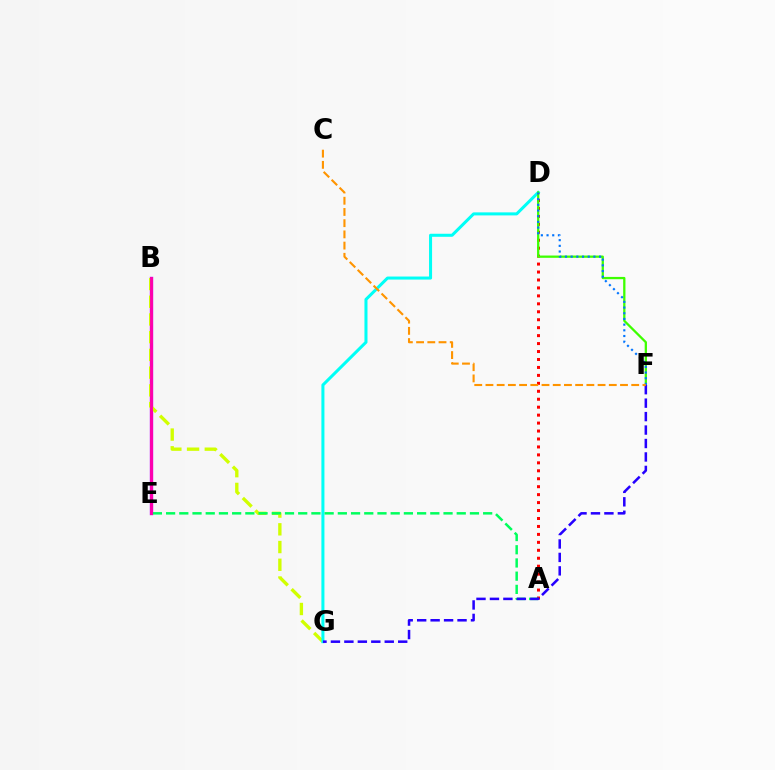{('A', 'D'): [{'color': '#ff0000', 'line_style': 'dotted', 'thickness': 2.16}], ('B', 'E'): [{'color': '#b900ff', 'line_style': 'solid', 'thickness': 2.44}, {'color': '#ff00ac', 'line_style': 'solid', 'thickness': 2.08}], ('B', 'G'): [{'color': '#d1ff00', 'line_style': 'dashed', 'thickness': 2.41}], ('D', 'G'): [{'color': '#00fff6', 'line_style': 'solid', 'thickness': 2.19}], ('A', 'E'): [{'color': '#00ff5c', 'line_style': 'dashed', 'thickness': 1.79}], ('D', 'F'): [{'color': '#3dff00', 'line_style': 'solid', 'thickness': 1.64}, {'color': '#0074ff', 'line_style': 'dotted', 'thickness': 1.55}], ('F', 'G'): [{'color': '#2500ff', 'line_style': 'dashed', 'thickness': 1.83}], ('C', 'F'): [{'color': '#ff9400', 'line_style': 'dashed', 'thickness': 1.52}]}